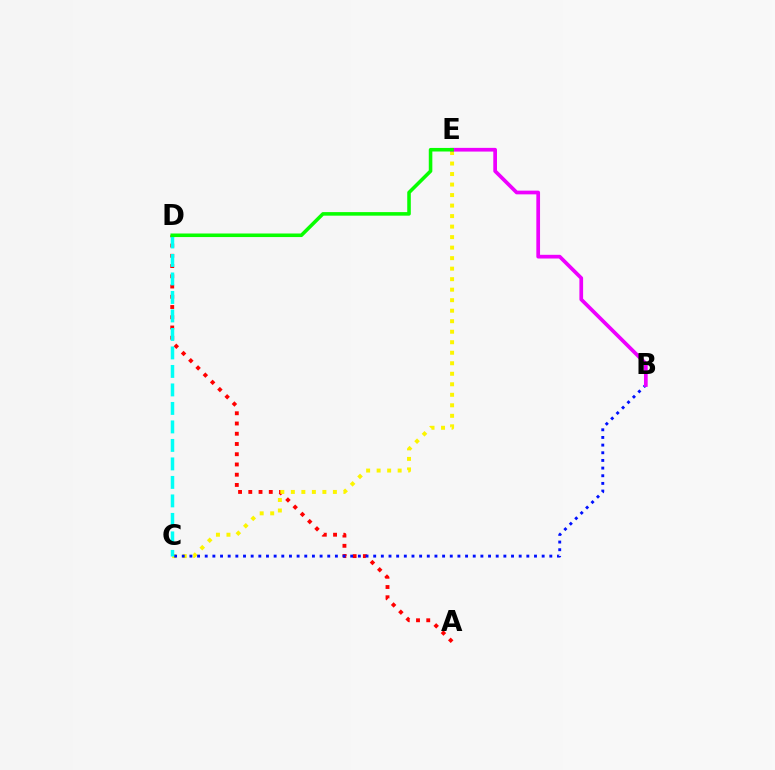{('A', 'D'): [{'color': '#ff0000', 'line_style': 'dotted', 'thickness': 2.78}], ('C', 'E'): [{'color': '#fcf500', 'line_style': 'dotted', 'thickness': 2.86}], ('B', 'C'): [{'color': '#0010ff', 'line_style': 'dotted', 'thickness': 2.08}], ('B', 'E'): [{'color': '#ee00ff', 'line_style': 'solid', 'thickness': 2.67}], ('C', 'D'): [{'color': '#00fff6', 'line_style': 'dashed', 'thickness': 2.51}], ('D', 'E'): [{'color': '#08ff00', 'line_style': 'solid', 'thickness': 2.56}]}